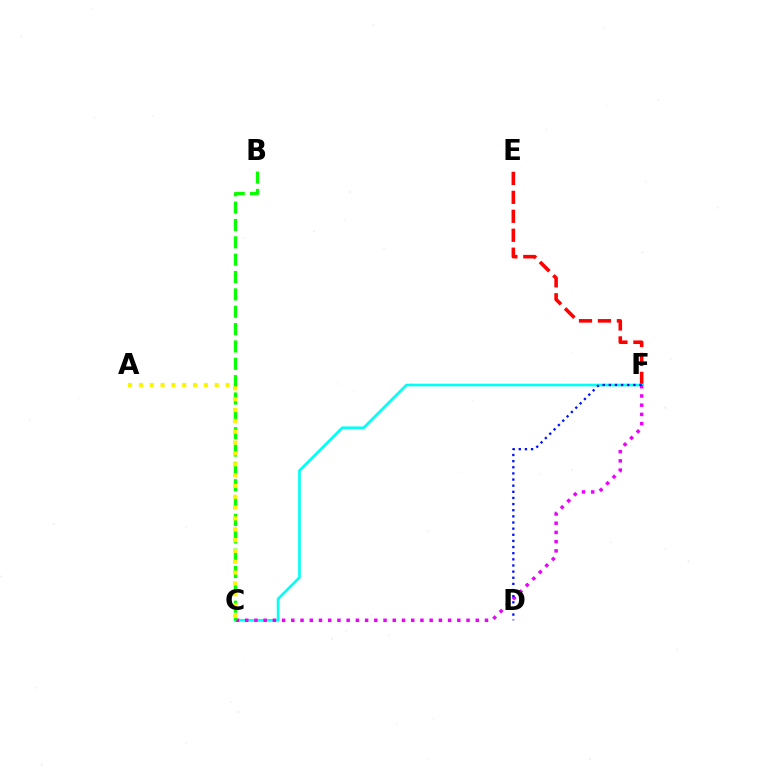{('E', 'F'): [{'color': '#ff0000', 'line_style': 'dashed', 'thickness': 2.58}], ('C', 'F'): [{'color': '#00fff6', 'line_style': 'solid', 'thickness': 1.91}, {'color': '#ee00ff', 'line_style': 'dotted', 'thickness': 2.51}], ('D', 'F'): [{'color': '#0010ff', 'line_style': 'dotted', 'thickness': 1.67}], ('B', 'C'): [{'color': '#08ff00', 'line_style': 'dashed', 'thickness': 2.36}], ('A', 'C'): [{'color': '#fcf500', 'line_style': 'dotted', 'thickness': 2.94}]}